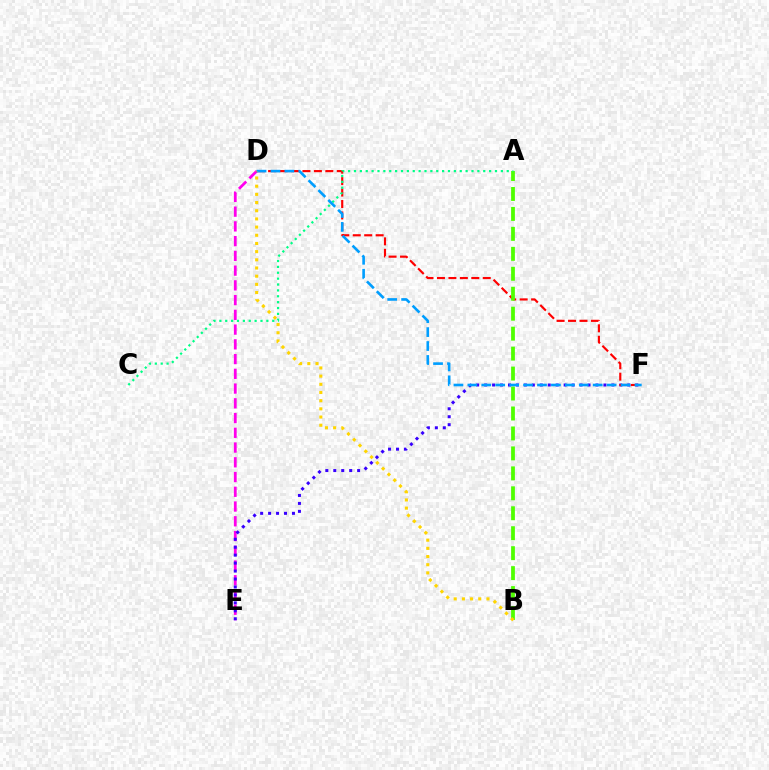{('D', 'E'): [{'color': '#ff00ed', 'line_style': 'dashed', 'thickness': 2.0}], ('E', 'F'): [{'color': '#3700ff', 'line_style': 'dotted', 'thickness': 2.16}], ('D', 'F'): [{'color': '#ff0000', 'line_style': 'dashed', 'thickness': 1.55}, {'color': '#009eff', 'line_style': 'dashed', 'thickness': 1.89}], ('A', 'B'): [{'color': '#4fff00', 'line_style': 'dashed', 'thickness': 2.71}], ('A', 'C'): [{'color': '#00ff86', 'line_style': 'dotted', 'thickness': 1.6}], ('B', 'D'): [{'color': '#ffd500', 'line_style': 'dotted', 'thickness': 2.22}]}